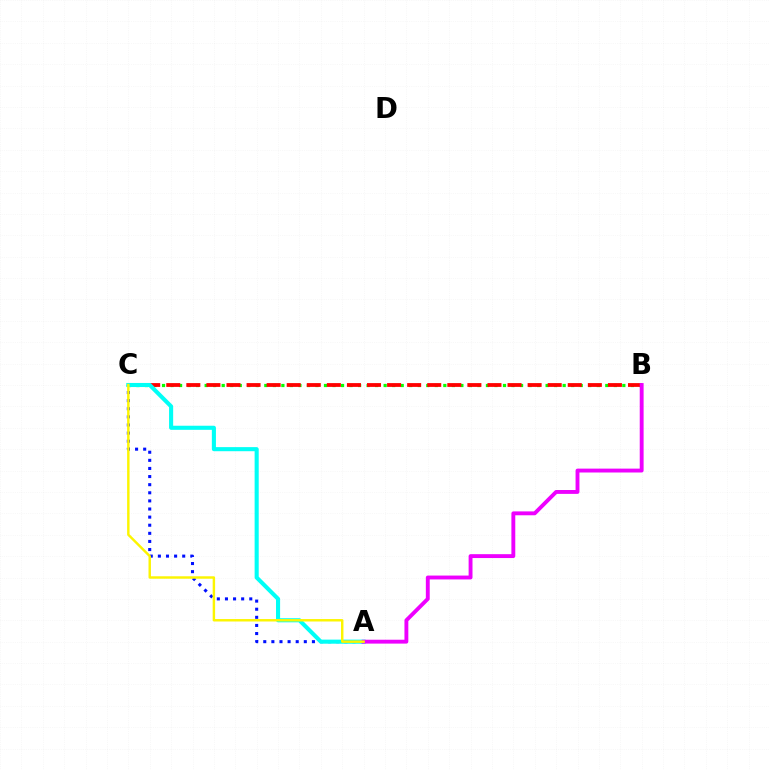{('B', 'C'): [{'color': '#08ff00', 'line_style': 'dotted', 'thickness': 2.32}, {'color': '#ff0000', 'line_style': 'dashed', 'thickness': 2.73}], ('A', 'C'): [{'color': '#0010ff', 'line_style': 'dotted', 'thickness': 2.2}, {'color': '#00fff6', 'line_style': 'solid', 'thickness': 2.94}, {'color': '#fcf500', 'line_style': 'solid', 'thickness': 1.75}], ('A', 'B'): [{'color': '#ee00ff', 'line_style': 'solid', 'thickness': 2.79}]}